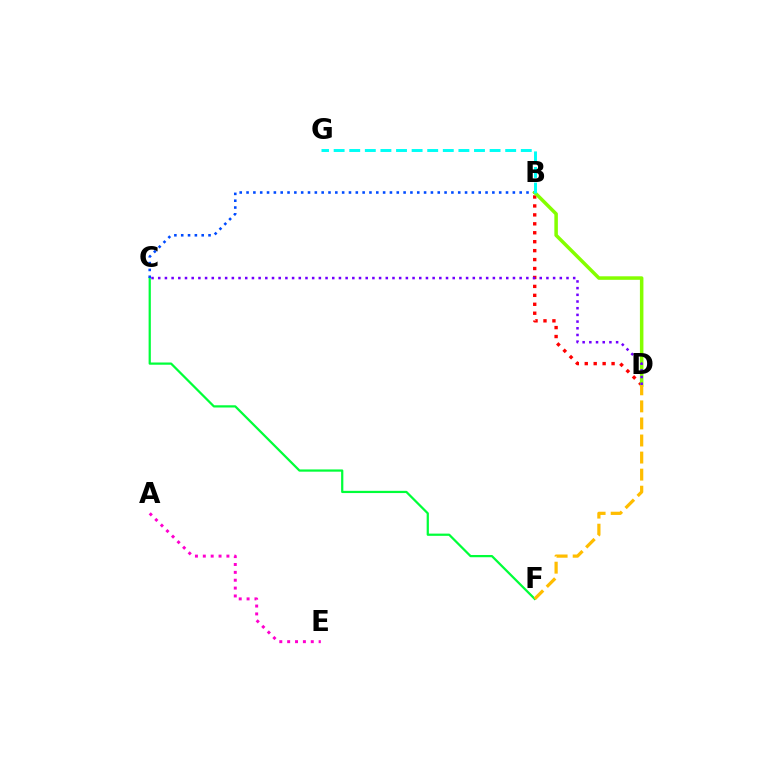{('C', 'F'): [{'color': '#00ff39', 'line_style': 'solid', 'thickness': 1.61}], ('B', 'C'): [{'color': '#004bff', 'line_style': 'dotted', 'thickness': 1.86}], ('B', 'D'): [{'color': '#ff0000', 'line_style': 'dotted', 'thickness': 2.43}, {'color': '#84ff00', 'line_style': 'solid', 'thickness': 2.53}], ('D', 'F'): [{'color': '#ffbd00', 'line_style': 'dashed', 'thickness': 2.32}], ('A', 'E'): [{'color': '#ff00cf', 'line_style': 'dotted', 'thickness': 2.14}], ('B', 'G'): [{'color': '#00fff6', 'line_style': 'dashed', 'thickness': 2.12}], ('C', 'D'): [{'color': '#7200ff', 'line_style': 'dotted', 'thickness': 1.82}]}